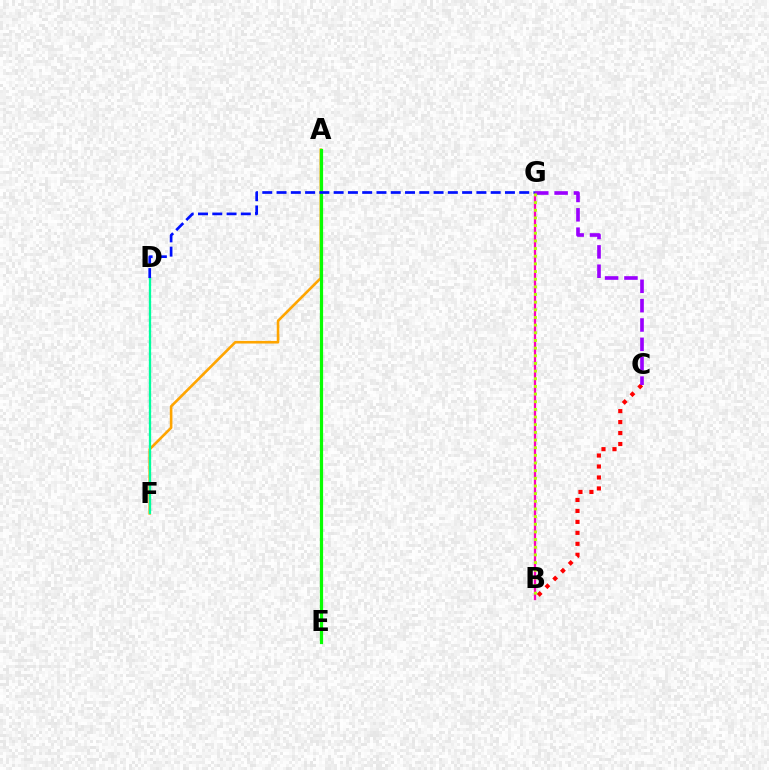{('A', 'F'): [{'color': '#ffa500', 'line_style': 'solid', 'thickness': 1.88}], ('D', 'F'): [{'color': '#00b5ff', 'line_style': 'dotted', 'thickness': 1.57}, {'color': '#00ff9d', 'line_style': 'solid', 'thickness': 1.61}], ('B', 'C'): [{'color': '#ff0000', 'line_style': 'dotted', 'thickness': 2.98}], ('A', 'E'): [{'color': '#08ff00', 'line_style': 'solid', 'thickness': 2.31}], ('B', 'G'): [{'color': '#ff00bd', 'line_style': 'solid', 'thickness': 1.65}, {'color': '#b3ff00', 'line_style': 'dotted', 'thickness': 2.08}], ('D', 'G'): [{'color': '#0010ff', 'line_style': 'dashed', 'thickness': 1.94}], ('C', 'G'): [{'color': '#9b00ff', 'line_style': 'dashed', 'thickness': 2.63}]}